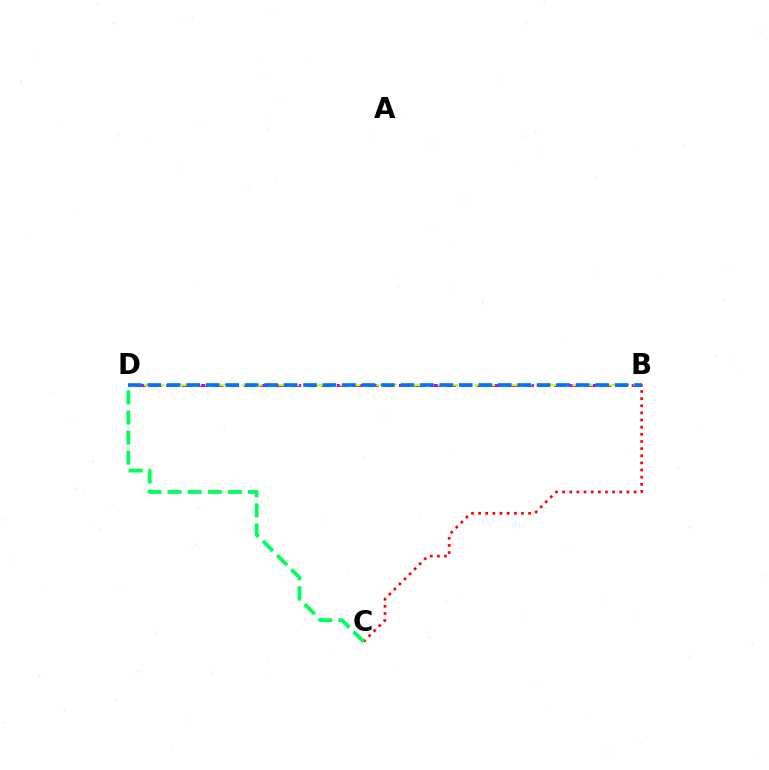{('B', 'C'): [{'color': '#ff0000', 'line_style': 'dotted', 'thickness': 1.94}], ('B', 'D'): [{'color': '#b900ff', 'line_style': 'dashed', 'thickness': 2.11}, {'color': '#d1ff00', 'line_style': 'dashed', 'thickness': 1.66}, {'color': '#0074ff', 'line_style': 'dashed', 'thickness': 2.65}], ('C', 'D'): [{'color': '#00ff5c', 'line_style': 'dashed', 'thickness': 2.73}]}